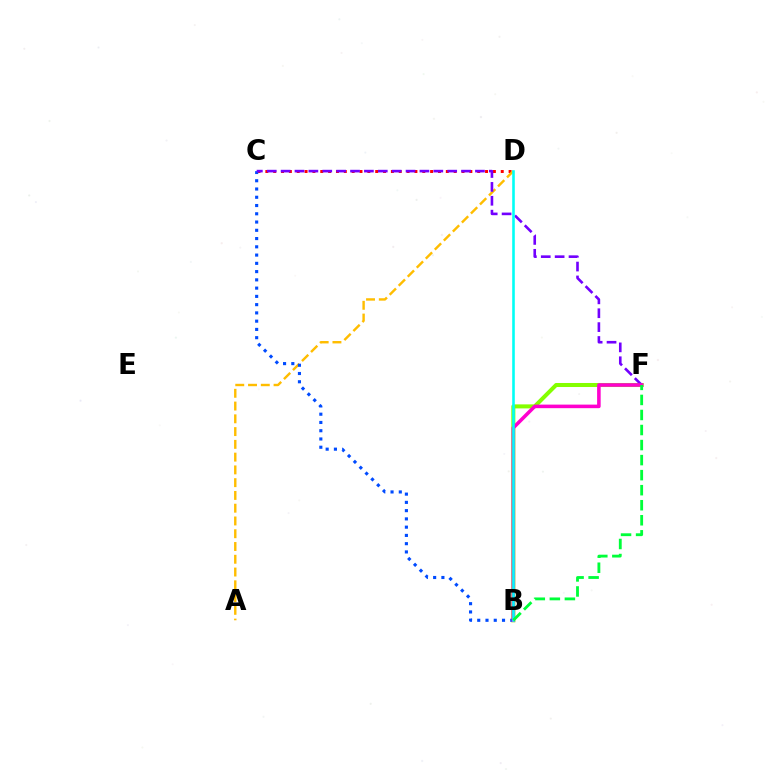{('C', 'D'): [{'color': '#ff0000', 'line_style': 'dotted', 'thickness': 2.13}], ('A', 'D'): [{'color': '#ffbd00', 'line_style': 'dashed', 'thickness': 1.73}], ('B', 'F'): [{'color': '#84ff00', 'line_style': 'solid', 'thickness': 2.9}, {'color': '#ff00cf', 'line_style': 'solid', 'thickness': 2.57}, {'color': '#00ff39', 'line_style': 'dashed', 'thickness': 2.04}], ('B', 'C'): [{'color': '#004bff', 'line_style': 'dotted', 'thickness': 2.24}], ('C', 'F'): [{'color': '#7200ff', 'line_style': 'dashed', 'thickness': 1.89}], ('B', 'D'): [{'color': '#00fff6', 'line_style': 'solid', 'thickness': 1.87}]}